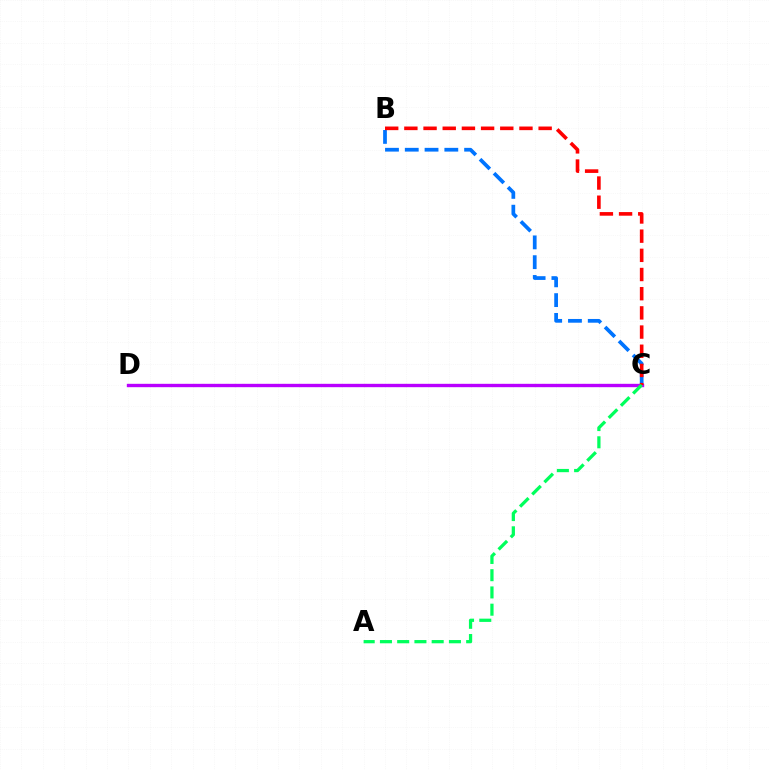{('B', 'C'): [{'color': '#0074ff', 'line_style': 'dashed', 'thickness': 2.69}, {'color': '#ff0000', 'line_style': 'dashed', 'thickness': 2.61}], ('C', 'D'): [{'color': '#d1ff00', 'line_style': 'dotted', 'thickness': 2.2}, {'color': '#b900ff', 'line_style': 'solid', 'thickness': 2.42}], ('A', 'C'): [{'color': '#00ff5c', 'line_style': 'dashed', 'thickness': 2.34}]}